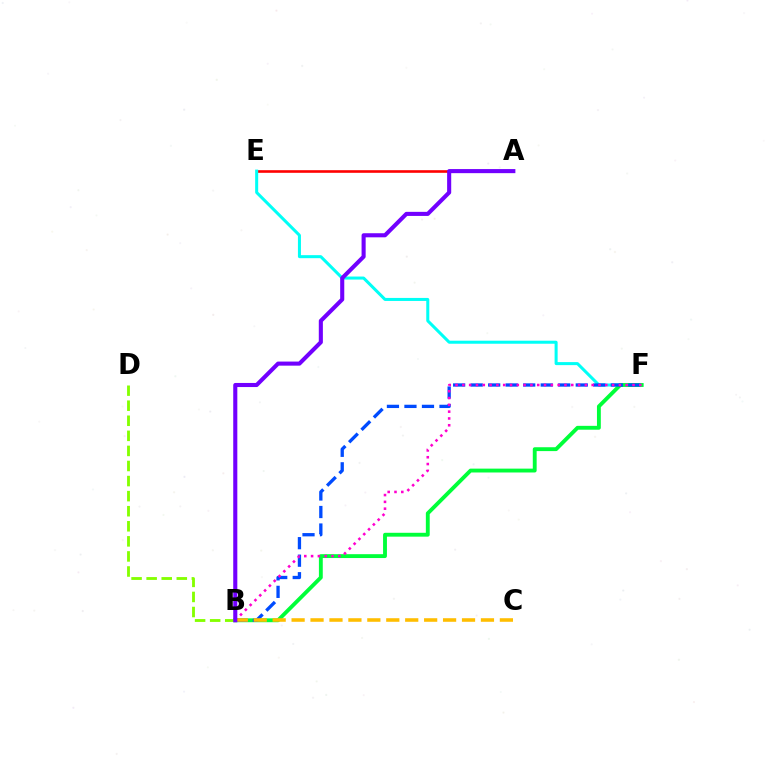{('A', 'E'): [{'color': '#ff0000', 'line_style': 'solid', 'thickness': 1.89}], ('E', 'F'): [{'color': '#00fff6', 'line_style': 'solid', 'thickness': 2.18}], ('B', 'F'): [{'color': '#00ff39', 'line_style': 'solid', 'thickness': 2.78}, {'color': '#004bff', 'line_style': 'dashed', 'thickness': 2.38}, {'color': '#ff00cf', 'line_style': 'dotted', 'thickness': 1.85}], ('B', 'D'): [{'color': '#84ff00', 'line_style': 'dashed', 'thickness': 2.05}], ('B', 'C'): [{'color': '#ffbd00', 'line_style': 'dashed', 'thickness': 2.57}], ('A', 'B'): [{'color': '#7200ff', 'line_style': 'solid', 'thickness': 2.94}]}